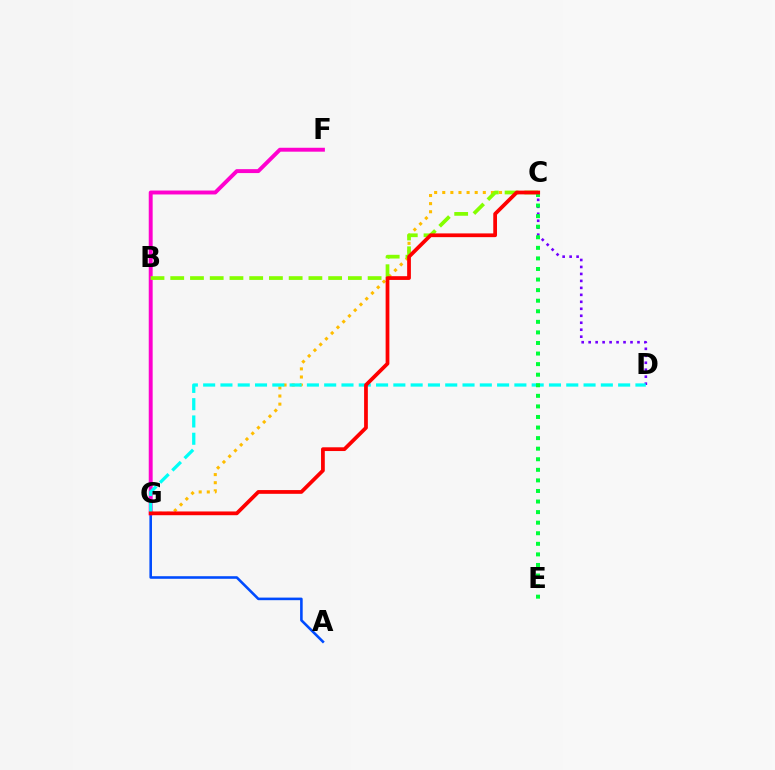{('A', 'B'): [{'color': '#004bff', 'line_style': 'solid', 'thickness': 1.86}], ('F', 'G'): [{'color': '#ff00cf', 'line_style': 'solid', 'thickness': 2.82}], ('C', 'D'): [{'color': '#7200ff', 'line_style': 'dotted', 'thickness': 1.89}], ('C', 'G'): [{'color': '#ffbd00', 'line_style': 'dotted', 'thickness': 2.2}, {'color': '#ff0000', 'line_style': 'solid', 'thickness': 2.7}], ('B', 'C'): [{'color': '#84ff00', 'line_style': 'dashed', 'thickness': 2.68}], ('D', 'G'): [{'color': '#00fff6', 'line_style': 'dashed', 'thickness': 2.35}], ('C', 'E'): [{'color': '#00ff39', 'line_style': 'dotted', 'thickness': 2.87}]}